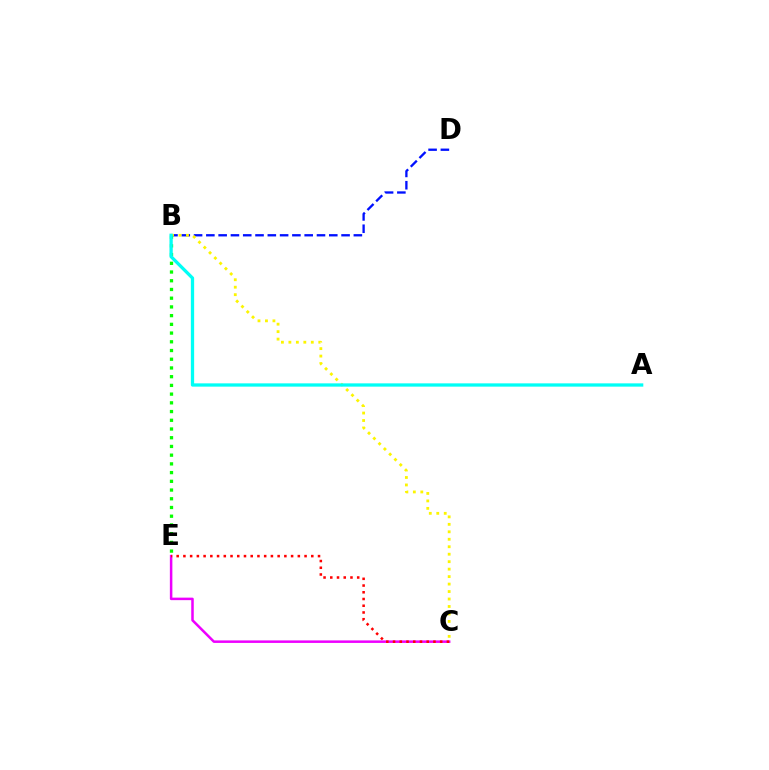{('C', 'E'): [{'color': '#ee00ff', 'line_style': 'solid', 'thickness': 1.81}, {'color': '#ff0000', 'line_style': 'dotted', 'thickness': 1.83}], ('B', 'D'): [{'color': '#0010ff', 'line_style': 'dashed', 'thickness': 1.67}], ('B', 'C'): [{'color': '#fcf500', 'line_style': 'dotted', 'thickness': 2.03}], ('B', 'E'): [{'color': '#08ff00', 'line_style': 'dotted', 'thickness': 2.37}], ('A', 'B'): [{'color': '#00fff6', 'line_style': 'solid', 'thickness': 2.36}]}